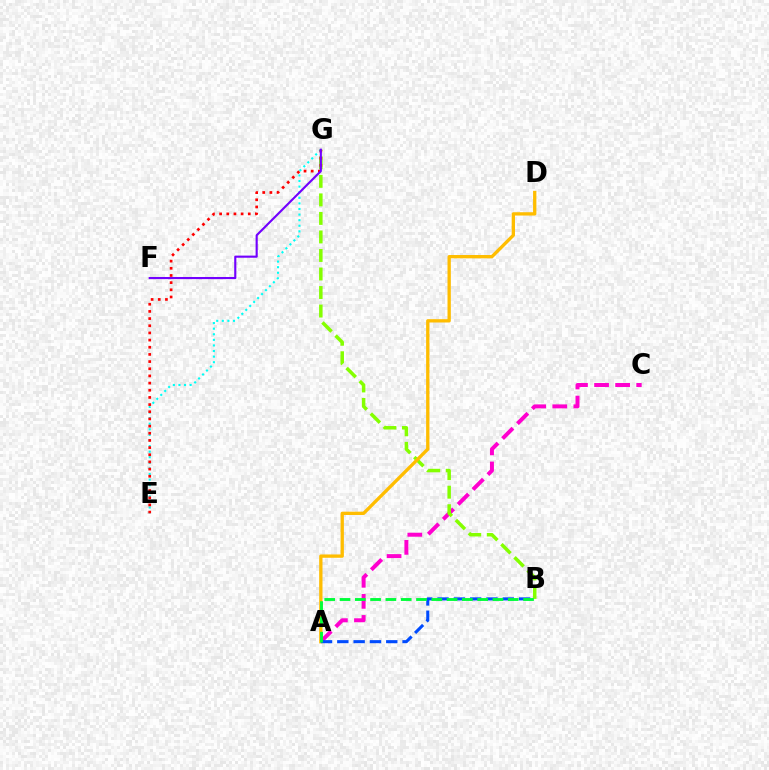{('A', 'C'): [{'color': '#ff00cf', 'line_style': 'dashed', 'thickness': 2.86}], ('B', 'G'): [{'color': '#84ff00', 'line_style': 'dashed', 'thickness': 2.52}], ('E', 'G'): [{'color': '#00fff6', 'line_style': 'dotted', 'thickness': 1.52}, {'color': '#ff0000', 'line_style': 'dotted', 'thickness': 1.95}], ('F', 'G'): [{'color': '#7200ff', 'line_style': 'solid', 'thickness': 1.54}], ('A', 'D'): [{'color': '#ffbd00', 'line_style': 'solid', 'thickness': 2.39}], ('A', 'B'): [{'color': '#004bff', 'line_style': 'dashed', 'thickness': 2.22}, {'color': '#00ff39', 'line_style': 'dashed', 'thickness': 2.08}]}